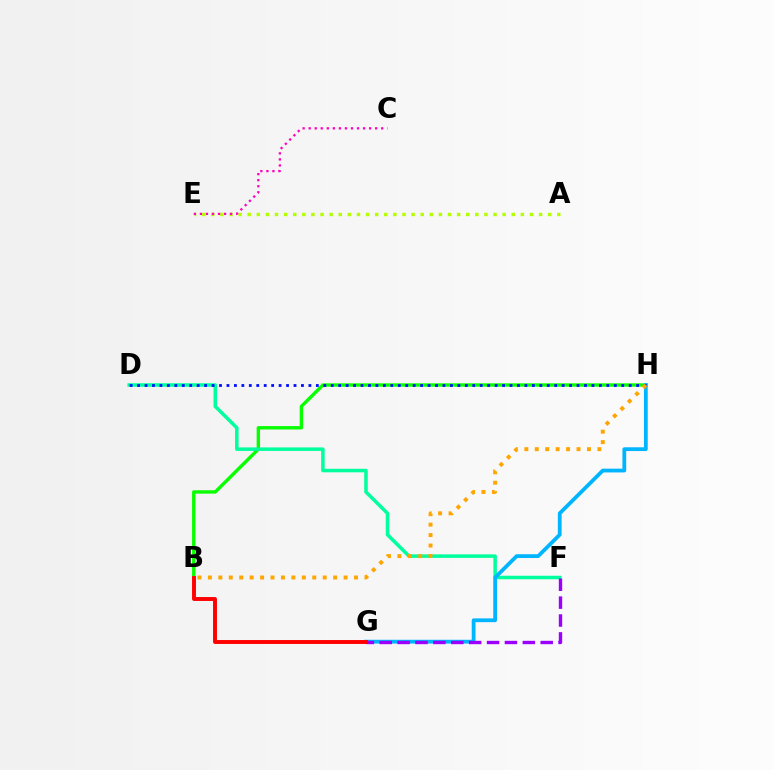{('B', 'H'): [{'color': '#08ff00', 'line_style': 'solid', 'thickness': 2.44}, {'color': '#ffa500', 'line_style': 'dotted', 'thickness': 2.84}], ('A', 'E'): [{'color': '#b3ff00', 'line_style': 'dotted', 'thickness': 2.47}], ('D', 'F'): [{'color': '#00ff9d', 'line_style': 'solid', 'thickness': 2.53}], ('G', 'H'): [{'color': '#00b5ff', 'line_style': 'solid', 'thickness': 2.72}], ('F', 'G'): [{'color': '#9b00ff', 'line_style': 'dashed', 'thickness': 2.43}], ('D', 'H'): [{'color': '#0010ff', 'line_style': 'dotted', 'thickness': 2.02}], ('B', 'G'): [{'color': '#ff0000', 'line_style': 'solid', 'thickness': 2.82}], ('C', 'E'): [{'color': '#ff00bd', 'line_style': 'dotted', 'thickness': 1.64}]}